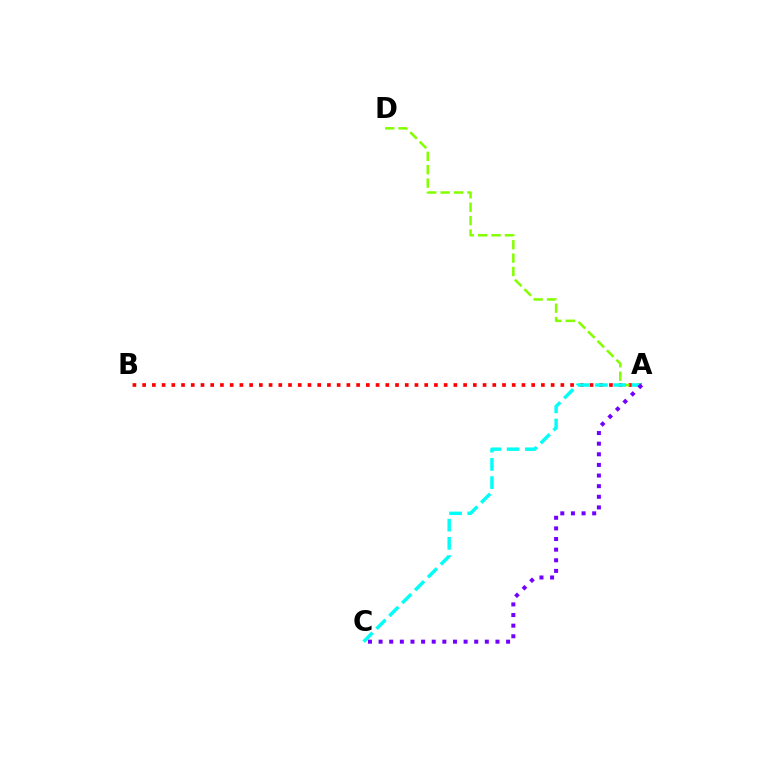{('A', 'B'): [{'color': '#ff0000', 'line_style': 'dotted', 'thickness': 2.64}], ('A', 'D'): [{'color': '#84ff00', 'line_style': 'dashed', 'thickness': 1.82}], ('A', 'C'): [{'color': '#00fff6', 'line_style': 'dashed', 'thickness': 2.47}, {'color': '#7200ff', 'line_style': 'dotted', 'thickness': 2.89}]}